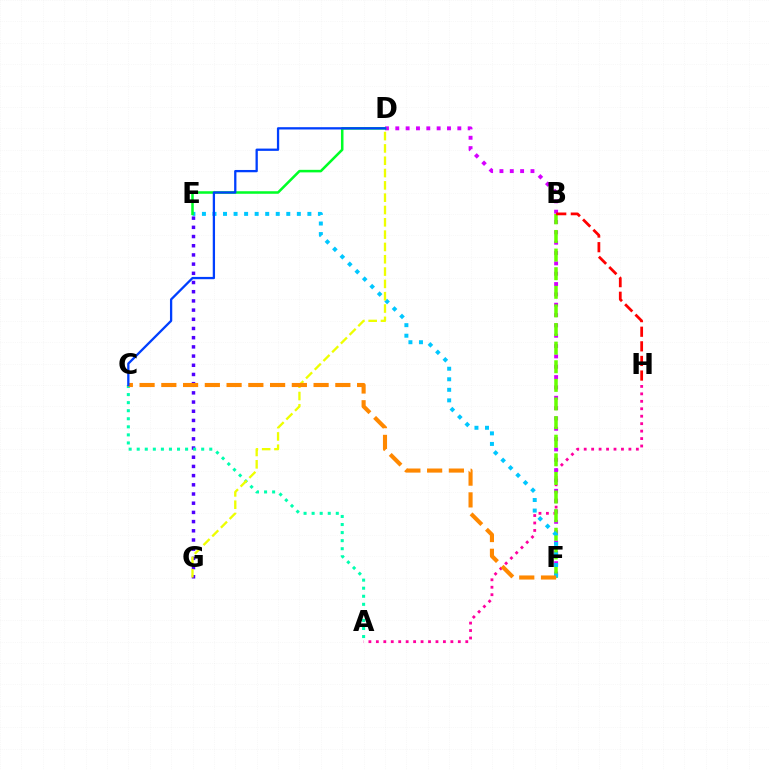{('E', 'G'): [{'color': '#4f00ff', 'line_style': 'dotted', 'thickness': 2.5}], ('A', 'H'): [{'color': '#ff00a0', 'line_style': 'dotted', 'thickness': 2.02}], ('D', 'F'): [{'color': '#d600ff', 'line_style': 'dotted', 'thickness': 2.81}], ('A', 'C'): [{'color': '#00ffaf', 'line_style': 'dotted', 'thickness': 2.19}], ('B', 'F'): [{'color': '#66ff00', 'line_style': 'dashed', 'thickness': 2.53}], ('E', 'F'): [{'color': '#00c7ff', 'line_style': 'dotted', 'thickness': 2.86}], ('D', 'E'): [{'color': '#00ff27', 'line_style': 'solid', 'thickness': 1.83}], ('D', 'G'): [{'color': '#eeff00', 'line_style': 'dashed', 'thickness': 1.67}], ('C', 'F'): [{'color': '#ff8800', 'line_style': 'dashed', 'thickness': 2.96}], ('B', 'H'): [{'color': '#ff0000', 'line_style': 'dashed', 'thickness': 1.98}], ('C', 'D'): [{'color': '#003fff', 'line_style': 'solid', 'thickness': 1.65}]}